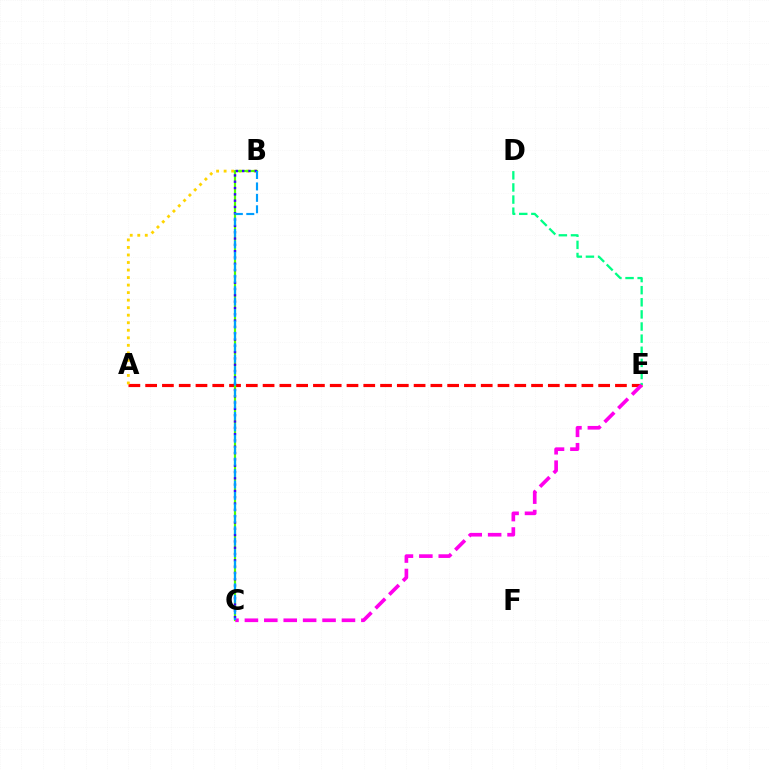{('A', 'E'): [{'color': '#ff0000', 'line_style': 'dashed', 'thickness': 2.28}], ('D', 'E'): [{'color': '#00ff86', 'line_style': 'dashed', 'thickness': 1.65}], ('A', 'B'): [{'color': '#ffd500', 'line_style': 'dotted', 'thickness': 2.05}], ('B', 'C'): [{'color': '#4fff00', 'line_style': 'solid', 'thickness': 1.58}, {'color': '#3700ff', 'line_style': 'dotted', 'thickness': 1.71}, {'color': '#009eff', 'line_style': 'dashed', 'thickness': 1.55}], ('C', 'E'): [{'color': '#ff00ed', 'line_style': 'dashed', 'thickness': 2.64}]}